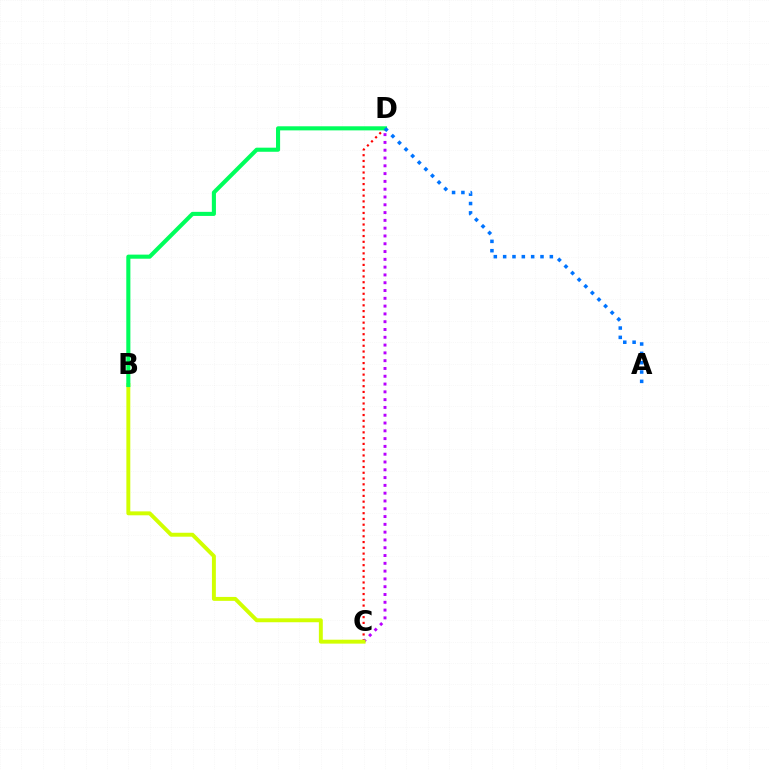{('C', 'D'): [{'color': '#ff0000', 'line_style': 'dotted', 'thickness': 1.57}, {'color': '#b900ff', 'line_style': 'dotted', 'thickness': 2.12}], ('B', 'C'): [{'color': '#d1ff00', 'line_style': 'solid', 'thickness': 2.83}], ('B', 'D'): [{'color': '#00ff5c', 'line_style': 'solid', 'thickness': 2.95}], ('A', 'D'): [{'color': '#0074ff', 'line_style': 'dotted', 'thickness': 2.54}]}